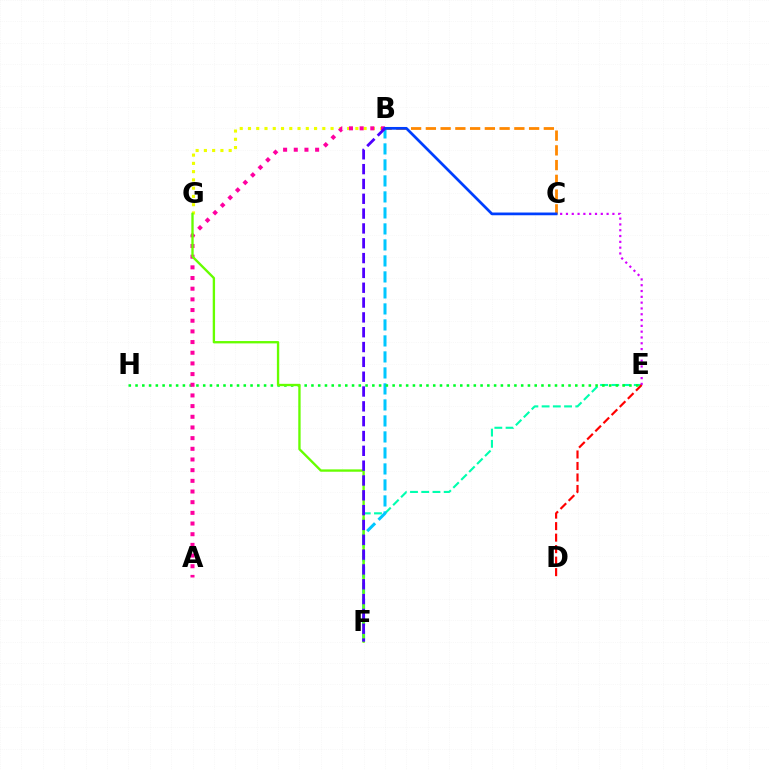{('E', 'F'): [{'color': '#00ffaf', 'line_style': 'dashed', 'thickness': 1.52}], ('C', 'E'): [{'color': '#d600ff', 'line_style': 'dotted', 'thickness': 1.58}], ('B', 'G'): [{'color': '#eeff00', 'line_style': 'dotted', 'thickness': 2.24}], ('B', 'C'): [{'color': '#ff8800', 'line_style': 'dashed', 'thickness': 2.0}, {'color': '#003fff', 'line_style': 'solid', 'thickness': 1.96}], ('B', 'F'): [{'color': '#00c7ff', 'line_style': 'dashed', 'thickness': 2.17}, {'color': '#4f00ff', 'line_style': 'dashed', 'thickness': 2.01}], ('E', 'H'): [{'color': '#00ff27', 'line_style': 'dotted', 'thickness': 1.84}], ('A', 'B'): [{'color': '#ff00a0', 'line_style': 'dotted', 'thickness': 2.9}], ('F', 'G'): [{'color': '#66ff00', 'line_style': 'solid', 'thickness': 1.69}], ('D', 'E'): [{'color': '#ff0000', 'line_style': 'dashed', 'thickness': 1.56}]}